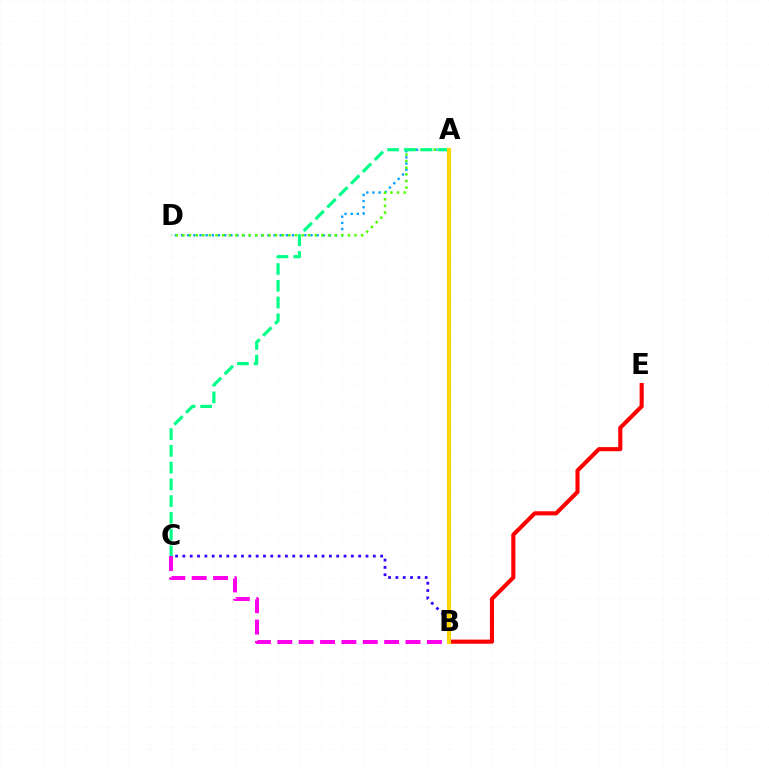{('A', 'D'): [{'color': '#009eff', 'line_style': 'dotted', 'thickness': 1.67}, {'color': '#4fff00', 'line_style': 'dotted', 'thickness': 1.8}], ('B', 'E'): [{'color': '#ff0000', 'line_style': 'solid', 'thickness': 2.95}], ('B', 'C'): [{'color': '#ff00ed', 'line_style': 'dashed', 'thickness': 2.9}, {'color': '#3700ff', 'line_style': 'dotted', 'thickness': 1.99}], ('A', 'C'): [{'color': '#00ff86', 'line_style': 'dashed', 'thickness': 2.27}], ('A', 'B'): [{'color': '#ffd500', 'line_style': 'solid', 'thickness': 2.93}]}